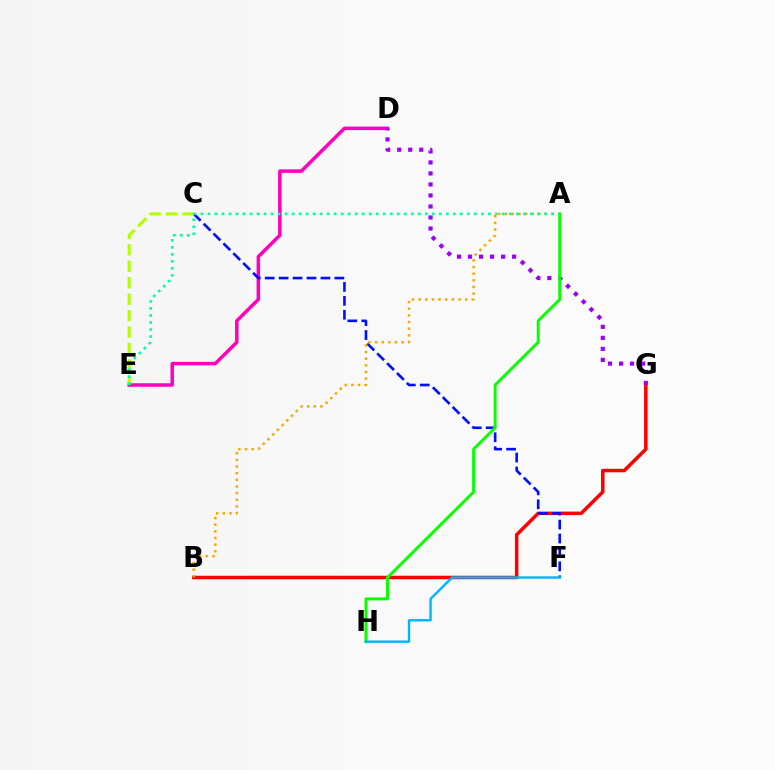{('D', 'E'): [{'color': '#ff00bd', 'line_style': 'solid', 'thickness': 2.52}], ('B', 'G'): [{'color': '#ff0000', 'line_style': 'solid', 'thickness': 2.52}], ('D', 'G'): [{'color': '#9b00ff', 'line_style': 'dotted', 'thickness': 2.99}], ('C', 'F'): [{'color': '#0010ff', 'line_style': 'dashed', 'thickness': 1.89}], ('C', 'E'): [{'color': '#b3ff00', 'line_style': 'dashed', 'thickness': 2.23}], ('A', 'B'): [{'color': '#ffa500', 'line_style': 'dotted', 'thickness': 1.8}], ('A', 'H'): [{'color': '#08ff00', 'line_style': 'solid', 'thickness': 2.12}], ('F', 'H'): [{'color': '#00b5ff', 'line_style': 'solid', 'thickness': 1.73}], ('A', 'E'): [{'color': '#00ff9d', 'line_style': 'dotted', 'thickness': 1.91}]}